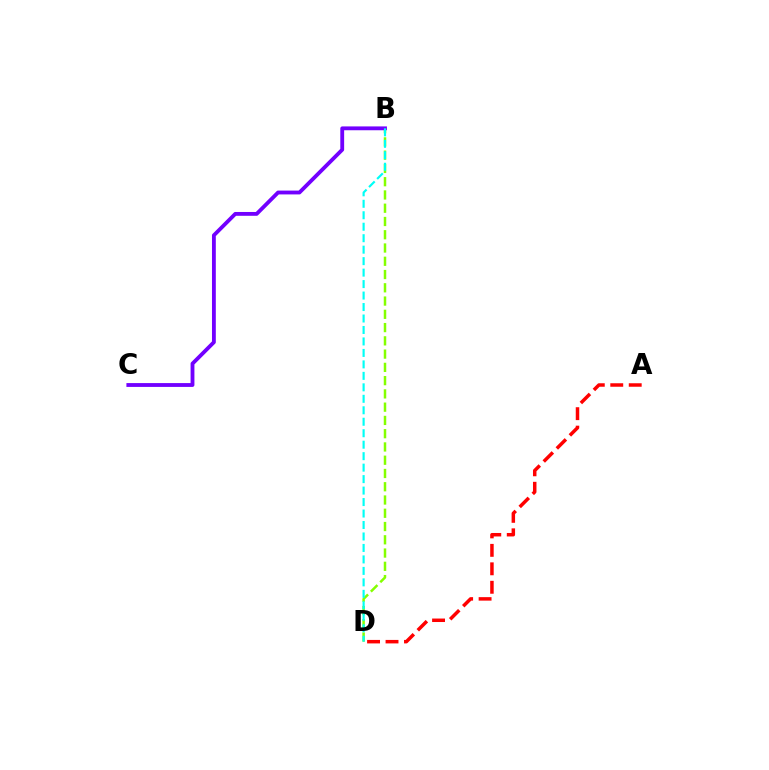{('B', 'D'): [{'color': '#84ff00', 'line_style': 'dashed', 'thickness': 1.8}, {'color': '#00fff6', 'line_style': 'dashed', 'thickness': 1.56}], ('B', 'C'): [{'color': '#7200ff', 'line_style': 'solid', 'thickness': 2.76}], ('A', 'D'): [{'color': '#ff0000', 'line_style': 'dashed', 'thickness': 2.51}]}